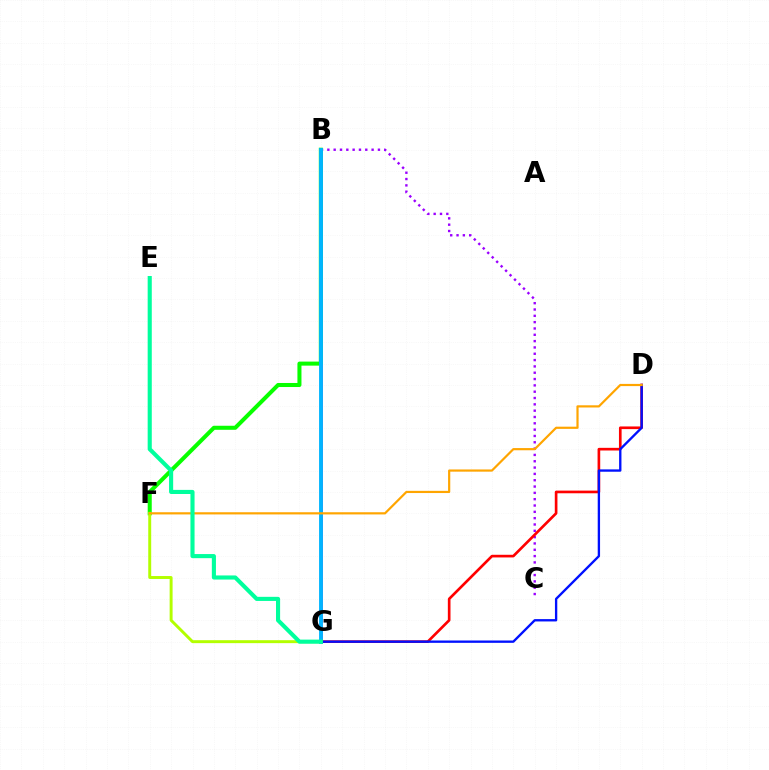{('B', 'C'): [{'color': '#9b00ff', 'line_style': 'dotted', 'thickness': 1.72}], ('B', 'G'): [{'color': '#ff00bd', 'line_style': 'solid', 'thickness': 1.99}, {'color': '#00b5ff', 'line_style': 'solid', 'thickness': 2.78}], ('B', 'F'): [{'color': '#08ff00', 'line_style': 'solid', 'thickness': 2.91}], ('D', 'G'): [{'color': '#ff0000', 'line_style': 'solid', 'thickness': 1.91}, {'color': '#0010ff', 'line_style': 'solid', 'thickness': 1.69}], ('F', 'G'): [{'color': '#b3ff00', 'line_style': 'solid', 'thickness': 2.12}], ('D', 'F'): [{'color': '#ffa500', 'line_style': 'solid', 'thickness': 1.58}], ('E', 'G'): [{'color': '#00ff9d', 'line_style': 'solid', 'thickness': 2.96}]}